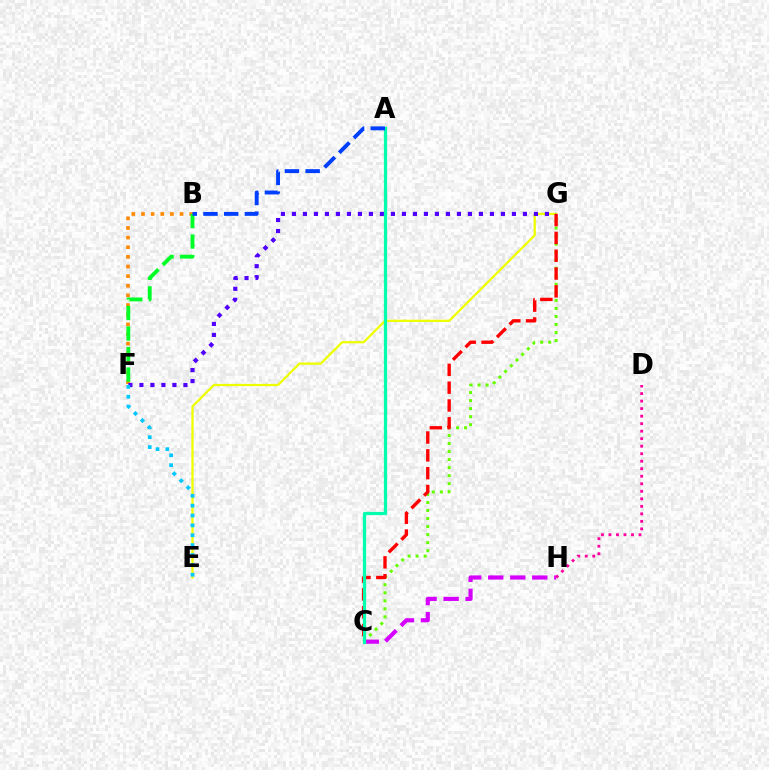{('E', 'G'): [{'color': '#eeff00', 'line_style': 'solid', 'thickness': 1.63}], ('B', 'F'): [{'color': '#ff8800', 'line_style': 'dotted', 'thickness': 2.62}, {'color': '#00ff27', 'line_style': 'dashed', 'thickness': 2.79}], ('C', 'G'): [{'color': '#66ff00', 'line_style': 'dotted', 'thickness': 2.18}, {'color': '#ff0000', 'line_style': 'dashed', 'thickness': 2.42}], ('C', 'H'): [{'color': '#d600ff', 'line_style': 'dashed', 'thickness': 2.99}], ('F', 'G'): [{'color': '#4f00ff', 'line_style': 'dotted', 'thickness': 2.99}], ('E', 'F'): [{'color': '#00c7ff', 'line_style': 'dotted', 'thickness': 2.68}], ('A', 'C'): [{'color': '#00ffaf', 'line_style': 'solid', 'thickness': 2.34}], ('A', 'B'): [{'color': '#003fff', 'line_style': 'dashed', 'thickness': 2.81}], ('D', 'H'): [{'color': '#ff00a0', 'line_style': 'dotted', 'thickness': 2.04}]}